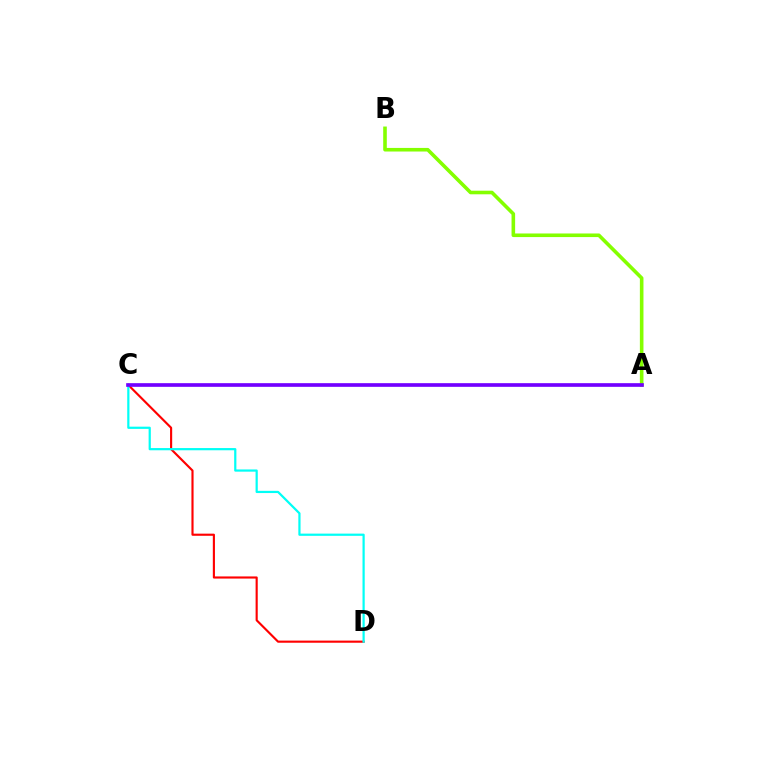{('C', 'D'): [{'color': '#ff0000', 'line_style': 'solid', 'thickness': 1.54}, {'color': '#00fff6', 'line_style': 'solid', 'thickness': 1.6}], ('A', 'B'): [{'color': '#84ff00', 'line_style': 'solid', 'thickness': 2.59}], ('A', 'C'): [{'color': '#7200ff', 'line_style': 'solid', 'thickness': 2.64}]}